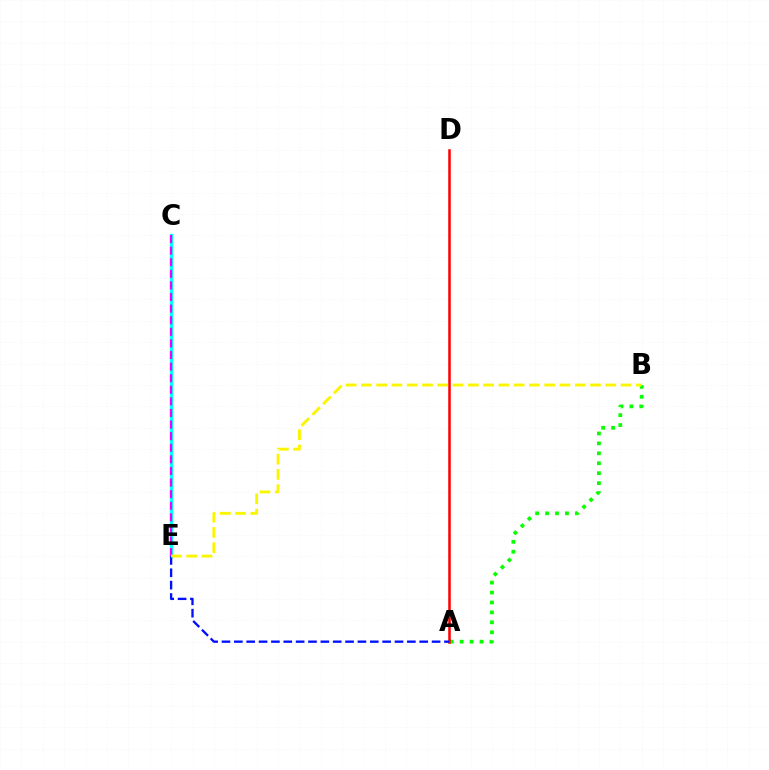{('A', 'B'): [{'color': '#08ff00', 'line_style': 'dotted', 'thickness': 2.7}], ('A', 'D'): [{'color': '#ff0000', 'line_style': 'solid', 'thickness': 1.82}], ('C', 'E'): [{'color': '#00fff6', 'line_style': 'solid', 'thickness': 2.42}, {'color': '#ee00ff', 'line_style': 'dashed', 'thickness': 1.58}], ('A', 'E'): [{'color': '#0010ff', 'line_style': 'dashed', 'thickness': 1.68}], ('B', 'E'): [{'color': '#fcf500', 'line_style': 'dashed', 'thickness': 2.07}]}